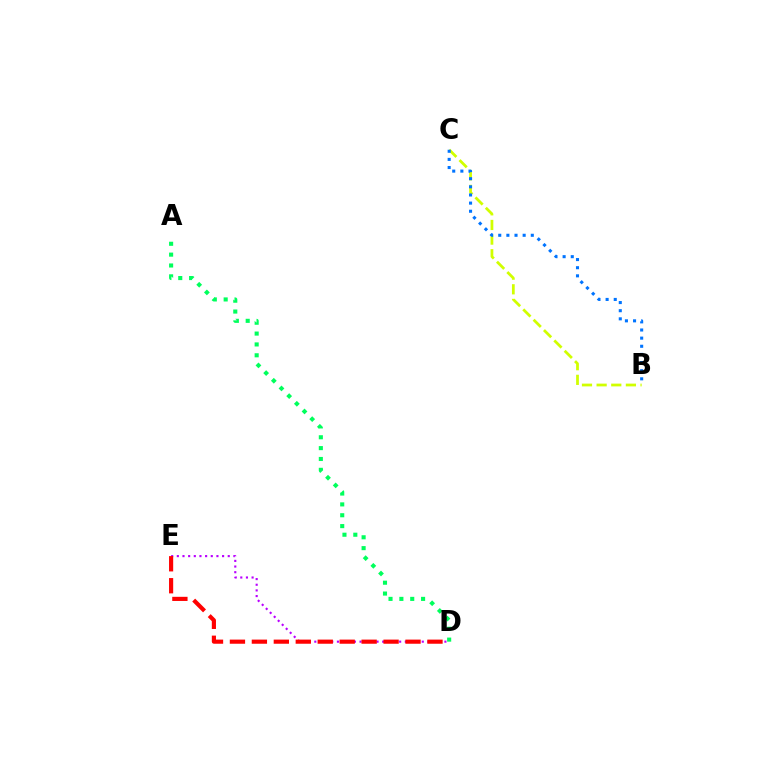{('A', 'D'): [{'color': '#00ff5c', 'line_style': 'dotted', 'thickness': 2.95}], ('D', 'E'): [{'color': '#b900ff', 'line_style': 'dotted', 'thickness': 1.54}, {'color': '#ff0000', 'line_style': 'dashed', 'thickness': 2.98}], ('B', 'C'): [{'color': '#d1ff00', 'line_style': 'dashed', 'thickness': 1.99}, {'color': '#0074ff', 'line_style': 'dotted', 'thickness': 2.21}]}